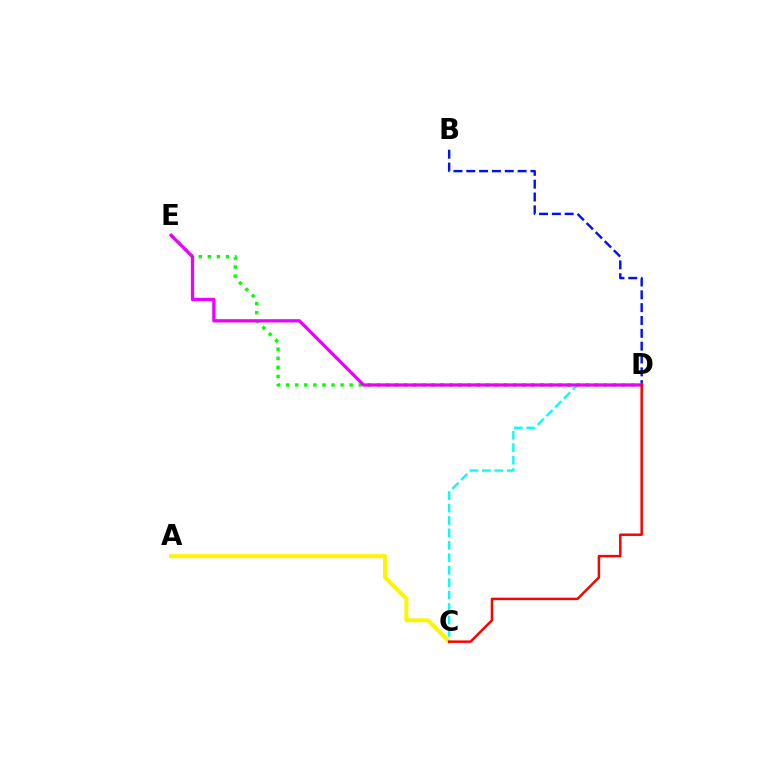{('A', 'C'): [{'color': '#fcf500', 'line_style': 'solid', 'thickness': 2.86}], ('B', 'D'): [{'color': '#0010ff', 'line_style': 'dashed', 'thickness': 1.74}], ('C', 'D'): [{'color': '#00fff6', 'line_style': 'dashed', 'thickness': 1.69}, {'color': '#ff0000', 'line_style': 'solid', 'thickness': 1.78}], ('D', 'E'): [{'color': '#08ff00', 'line_style': 'dotted', 'thickness': 2.47}, {'color': '#ee00ff', 'line_style': 'solid', 'thickness': 2.36}]}